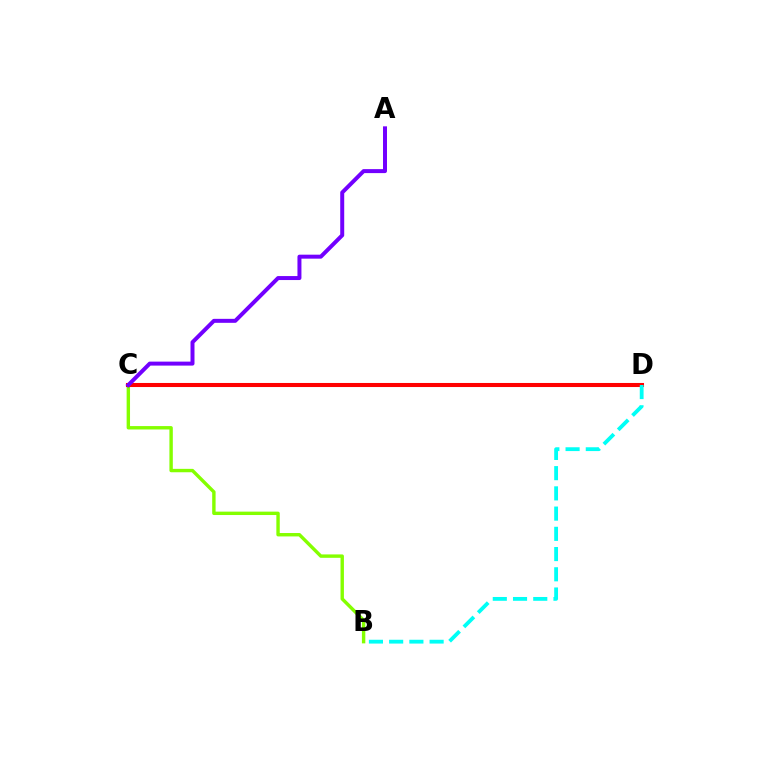{('B', 'C'): [{'color': '#84ff00', 'line_style': 'solid', 'thickness': 2.45}], ('C', 'D'): [{'color': '#ff0000', 'line_style': 'solid', 'thickness': 2.93}], ('A', 'C'): [{'color': '#7200ff', 'line_style': 'solid', 'thickness': 2.87}], ('B', 'D'): [{'color': '#00fff6', 'line_style': 'dashed', 'thickness': 2.75}]}